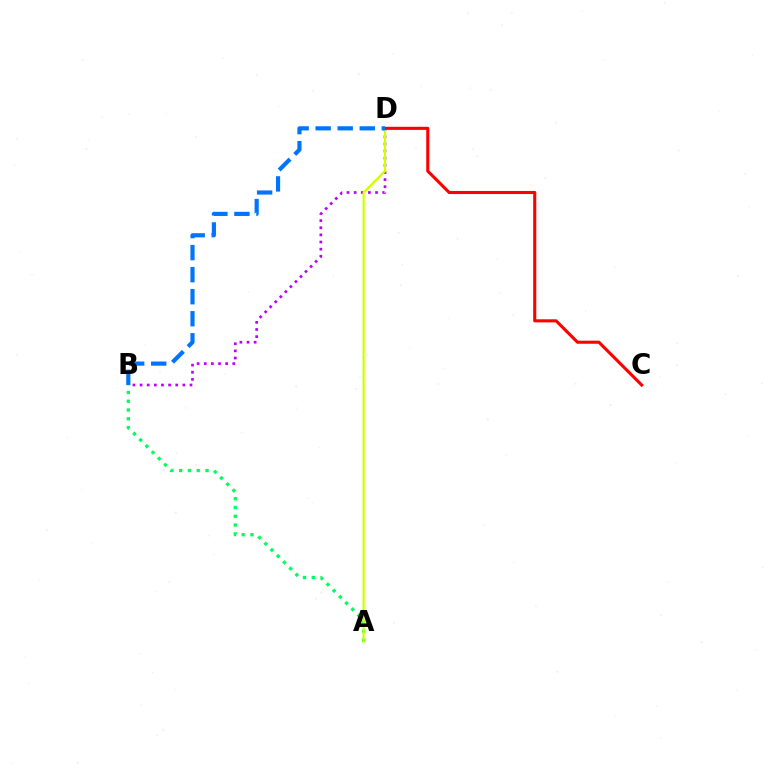{('B', 'D'): [{'color': '#b900ff', 'line_style': 'dotted', 'thickness': 1.94}, {'color': '#0074ff', 'line_style': 'dashed', 'thickness': 2.99}], ('A', 'B'): [{'color': '#00ff5c', 'line_style': 'dotted', 'thickness': 2.39}], ('A', 'D'): [{'color': '#d1ff00', 'line_style': 'solid', 'thickness': 1.6}], ('C', 'D'): [{'color': '#ff0000', 'line_style': 'solid', 'thickness': 2.23}]}